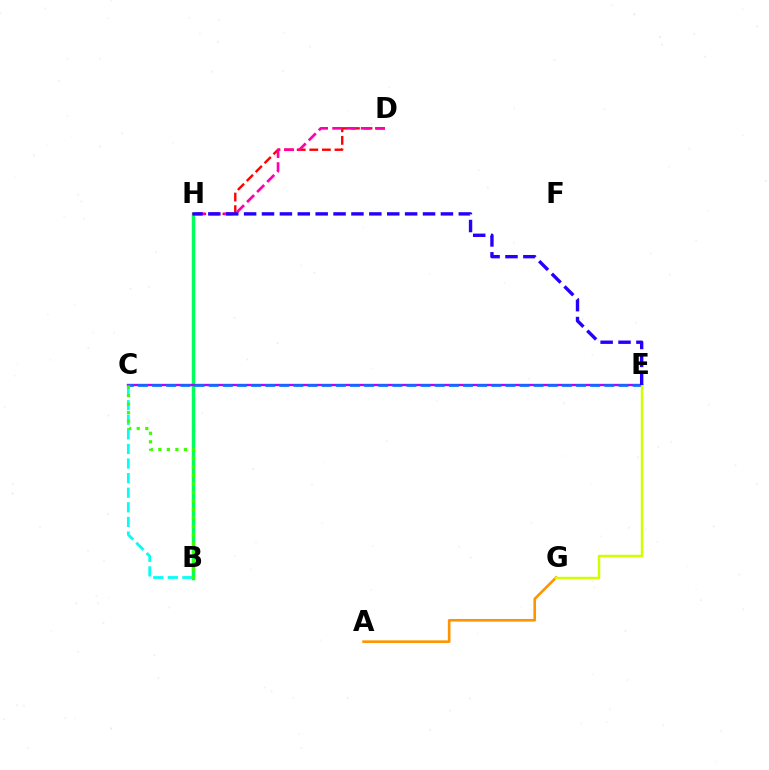{('B', 'C'): [{'color': '#00fff6', 'line_style': 'dashed', 'thickness': 1.98}, {'color': '#3dff00', 'line_style': 'dotted', 'thickness': 2.32}], ('B', 'H'): [{'color': '#00ff5c', 'line_style': 'solid', 'thickness': 2.5}], ('C', 'E'): [{'color': '#b900ff', 'line_style': 'solid', 'thickness': 1.69}, {'color': '#0074ff', 'line_style': 'dashed', 'thickness': 1.92}], ('A', 'G'): [{'color': '#ff9400', 'line_style': 'solid', 'thickness': 1.89}], ('D', 'H'): [{'color': '#ff0000', 'line_style': 'dashed', 'thickness': 1.71}, {'color': '#ff00ac', 'line_style': 'dashed', 'thickness': 1.94}], ('E', 'G'): [{'color': '#d1ff00', 'line_style': 'solid', 'thickness': 1.78}], ('E', 'H'): [{'color': '#2500ff', 'line_style': 'dashed', 'thickness': 2.43}]}